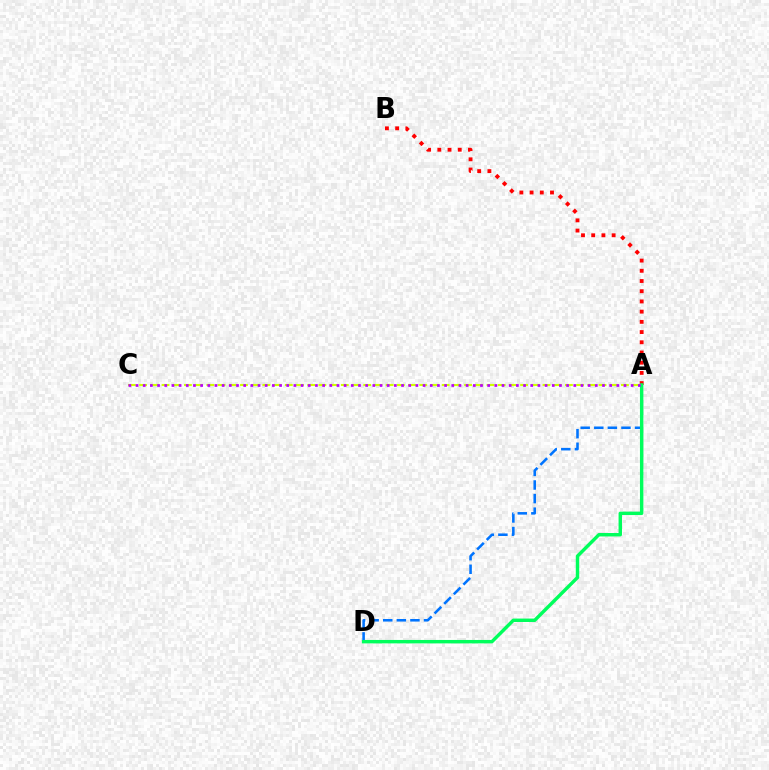{('A', 'D'): [{'color': '#0074ff', 'line_style': 'dashed', 'thickness': 1.85}, {'color': '#00ff5c', 'line_style': 'solid', 'thickness': 2.47}], ('A', 'B'): [{'color': '#ff0000', 'line_style': 'dotted', 'thickness': 2.77}], ('A', 'C'): [{'color': '#d1ff00', 'line_style': 'dashed', 'thickness': 1.52}, {'color': '#b900ff', 'line_style': 'dotted', 'thickness': 1.95}]}